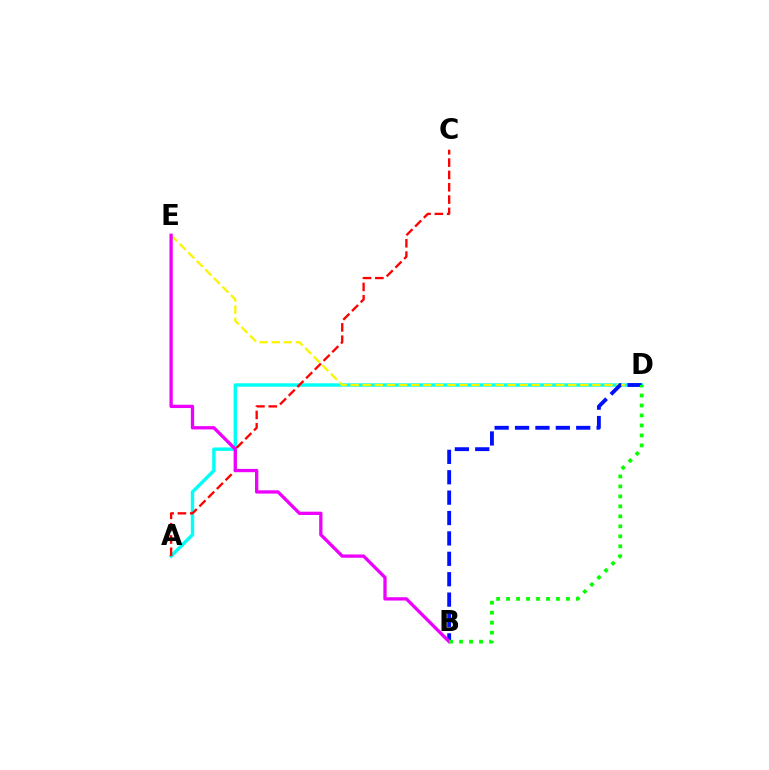{('A', 'D'): [{'color': '#00fff6', 'line_style': 'solid', 'thickness': 2.46}], ('D', 'E'): [{'color': '#fcf500', 'line_style': 'dashed', 'thickness': 1.64}], ('B', 'D'): [{'color': '#0010ff', 'line_style': 'dashed', 'thickness': 2.77}, {'color': '#08ff00', 'line_style': 'dotted', 'thickness': 2.71}], ('A', 'C'): [{'color': '#ff0000', 'line_style': 'dashed', 'thickness': 1.67}], ('B', 'E'): [{'color': '#ee00ff', 'line_style': 'solid', 'thickness': 2.38}]}